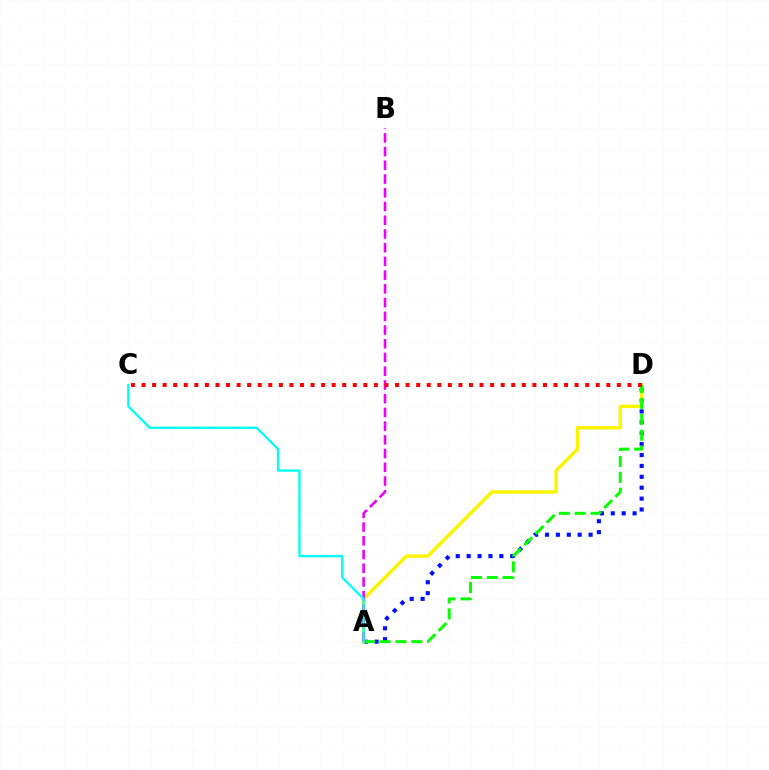{('A', 'D'): [{'color': '#0010ff', 'line_style': 'dotted', 'thickness': 2.96}, {'color': '#fcf500', 'line_style': 'solid', 'thickness': 2.48}, {'color': '#08ff00', 'line_style': 'dashed', 'thickness': 2.16}], ('A', 'B'): [{'color': '#ee00ff', 'line_style': 'dashed', 'thickness': 1.86}], ('C', 'D'): [{'color': '#ff0000', 'line_style': 'dotted', 'thickness': 2.87}], ('A', 'C'): [{'color': '#00fff6', 'line_style': 'solid', 'thickness': 1.65}]}